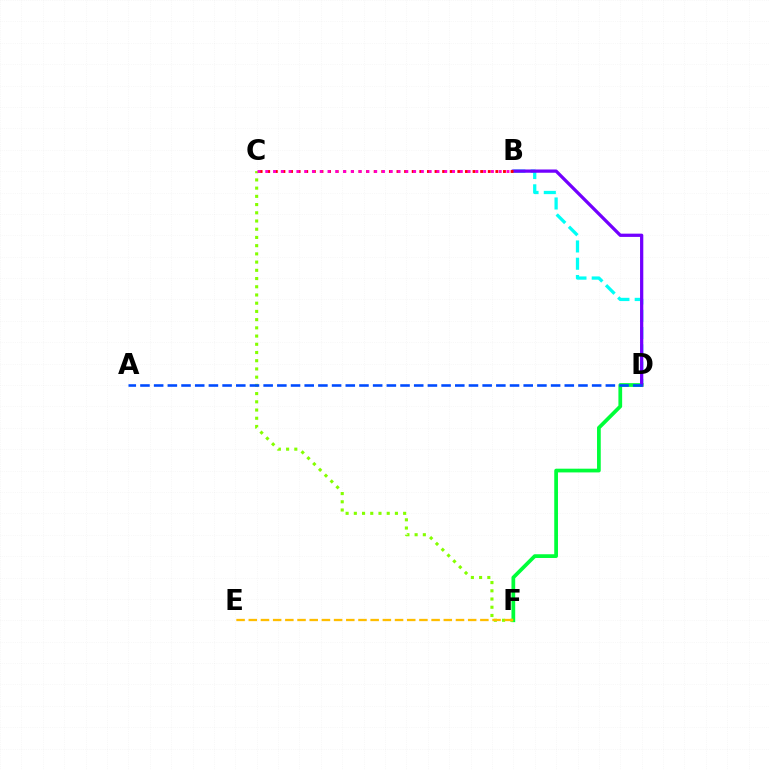{('B', 'D'): [{'color': '#00fff6', 'line_style': 'dashed', 'thickness': 2.35}, {'color': '#7200ff', 'line_style': 'solid', 'thickness': 2.35}], ('D', 'F'): [{'color': '#00ff39', 'line_style': 'solid', 'thickness': 2.69}], ('C', 'F'): [{'color': '#84ff00', 'line_style': 'dotted', 'thickness': 2.23}], ('B', 'C'): [{'color': '#ff0000', 'line_style': 'dotted', 'thickness': 2.07}, {'color': '#ff00cf', 'line_style': 'dotted', 'thickness': 2.11}], ('E', 'F'): [{'color': '#ffbd00', 'line_style': 'dashed', 'thickness': 1.66}], ('A', 'D'): [{'color': '#004bff', 'line_style': 'dashed', 'thickness': 1.86}]}